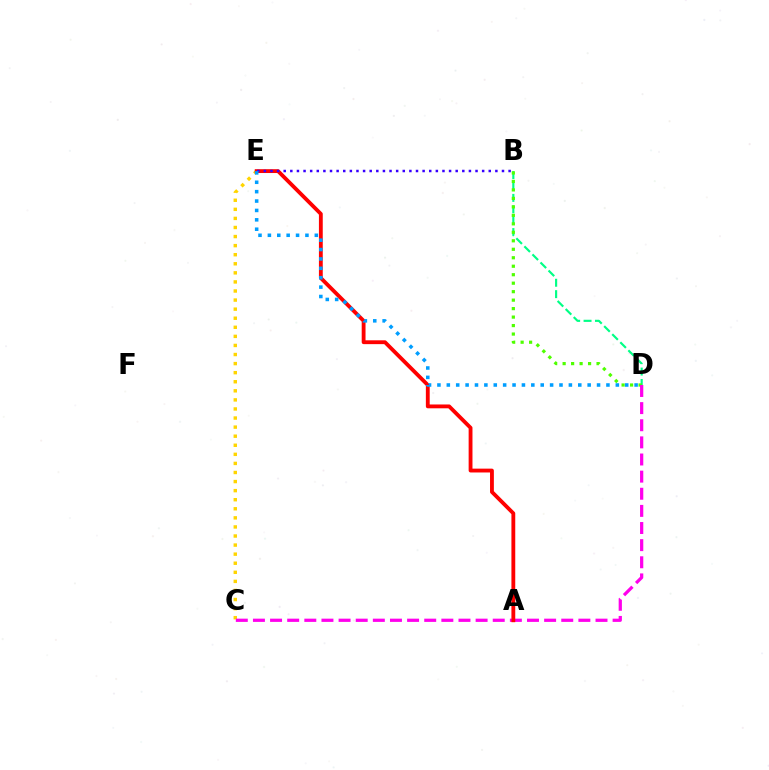{('B', 'D'): [{'color': '#00ff86', 'line_style': 'dashed', 'thickness': 1.55}, {'color': '#4fff00', 'line_style': 'dotted', 'thickness': 2.3}], ('C', 'E'): [{'color': '#ffd500', 'line_style': 'dotted', 'thickness': 2.47}], ('C', 'D'): [{'color': '#ff00ed', 'line_style': 'dashed', 'thickness': 2.33}], ('A', 'E'): [{'color': '#ff0000', 'line_style': 'solid', 'thickness': 2.76}], ('B', 'E'): [{'color': '#3700ff', 'line_style': 'dotted', 'thickness': 1.8}], ('D', 'E'): [{'color': '#009eff', 'line_style': 'dotted', 'thickness': 2.55}]}